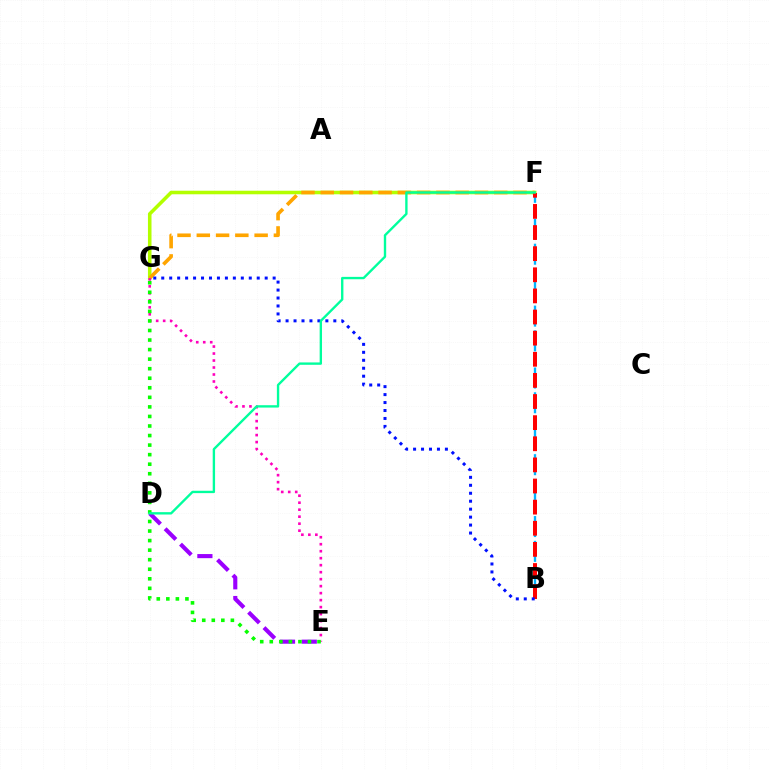{('D', 'E'): [{'color': '#9b00ff', 'line_style': 'dashed', 'thickness': 2.96}], ('F', 'G'): [{'color': '#b3ff00', 'line_style': 'solid', 'thickness': 2.56}, {'color': '#ffa500', 'line_style': 'dashed', 'thickness': 2.62}], ('B', 'F'): [{'color': '#00b5ff', 'line_style': 'dashed', 'thickness': 1.68}, {'color': '#ff0000', 'line_style': 'dashed', 'thickness': 2.87}], ('E', 'G'): [{'color': '#ff00bd', 'line_style': 'dotted', 'thickness': 1.9}, {'color': '#08ff00', 'line_style': 'dotted', 'thickness': 2.59}], ('B', 'G'): [{'color': '#0010ff', 'line_style': 'dotted', 'thickness': 2.16}], ('D', 'F'): [{'color': '#00ff9d', 'line_style': 'solid', 'thickness': 1.7}]}